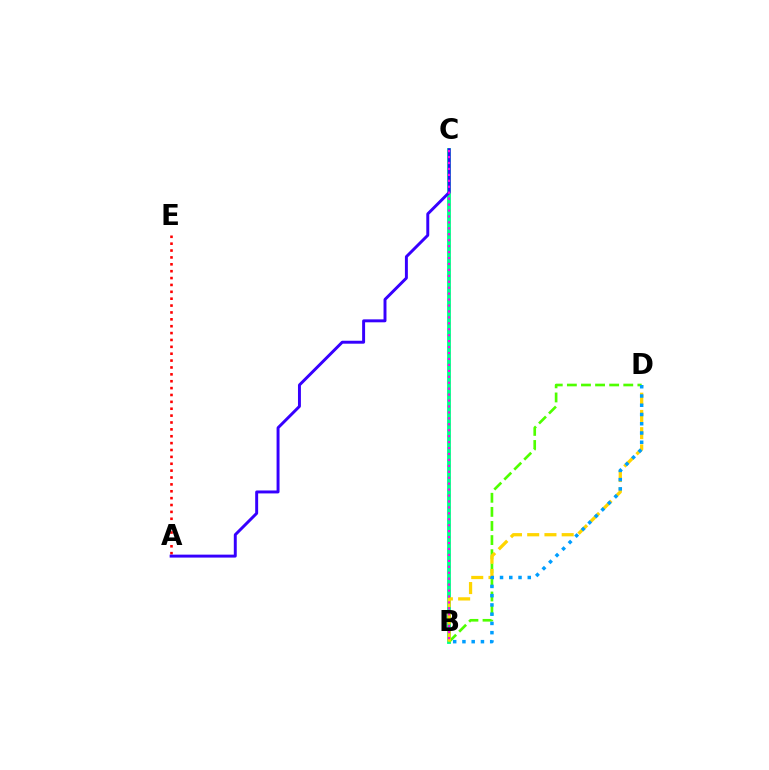{('B', 'C'): [{'color': '#00ff86', 'line_style': 'solid', 'thickness': 2.76}, {'color': '#ff00ed', 'line_style': 'dotted', 'thickness': 1.61}], ('A', 'E'): [{'color': '#ff0000', 'line_style': 'dotted', 'thickness': 1.87}], ('B', 'D'): [{'color': '#4fff00', 'line_style': 'dashed', 'thickness': 1.92}, {'color': '#ffd500', 'line_style': 'dashed', 'thickness': 2.34}, {'color': '#009eff', 'line_style': 'dotted', 'thickness': 2.51}], ('A', 'C'): [{'color': '#3700ff', 'line_style': 'solid', 'thickness': 2.12}]}